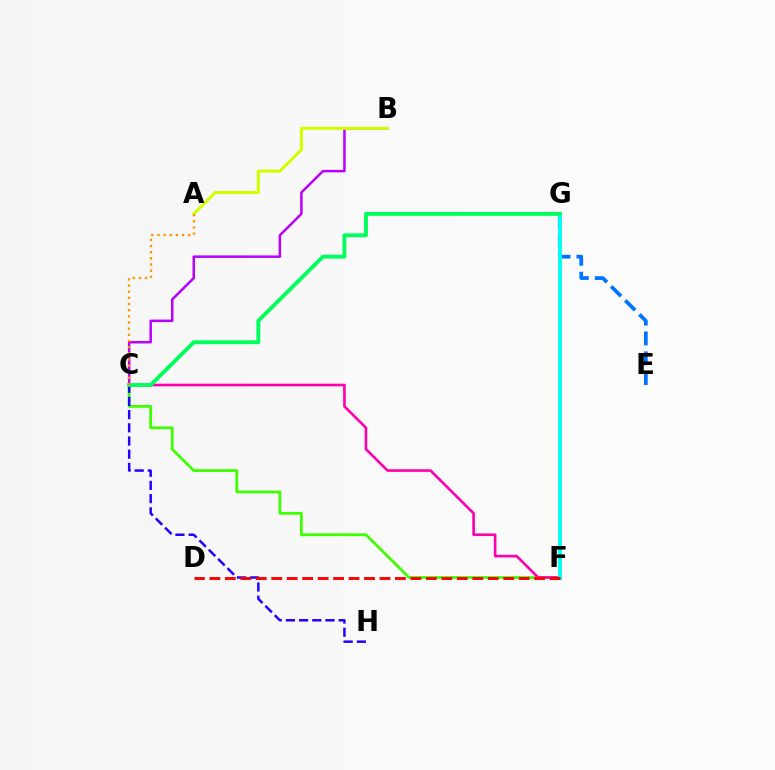{('C', 'F'): [{'color': '#3dff00', 'line_style': 'solid', 'thickness': 1.99}, {'color': '#ff00ac', 'line_style': 'solid', 'thickness': 1.9}], ('B', 'C'): [{'color': '#b900ff', 'line_style': 'solid', 'thickness': 1.8}], ('C', 'H'): [{'color': '#2500ff', 'line_style': 'dashed', 'thickness': 1.79}], ('E', 'G'): [{'color': '#0074ff', 'line_style': 'dashed', 'thickness': 2.7}], ('F', 'G'): [{'color': '#00fff6', 'line_style': 'solid', 'thickness': 2.79}], ('A', 'B'): [{'color': '#d1ff00', 'line_style': 'solid', 'thickness': 2.18}], ('C', 'G'): [{'color': '#00ff5c', 'line_style': 'solid', 'thickness': 2.79}], ('A', 'C'): [{'color': '#ff9400', 'line_style': 'dotted', 'thickness': 1.67}], ('D', 'F'): [{'color': '#ff0000', 'line_style': 'dashed', 'thickness': 2.1}]}